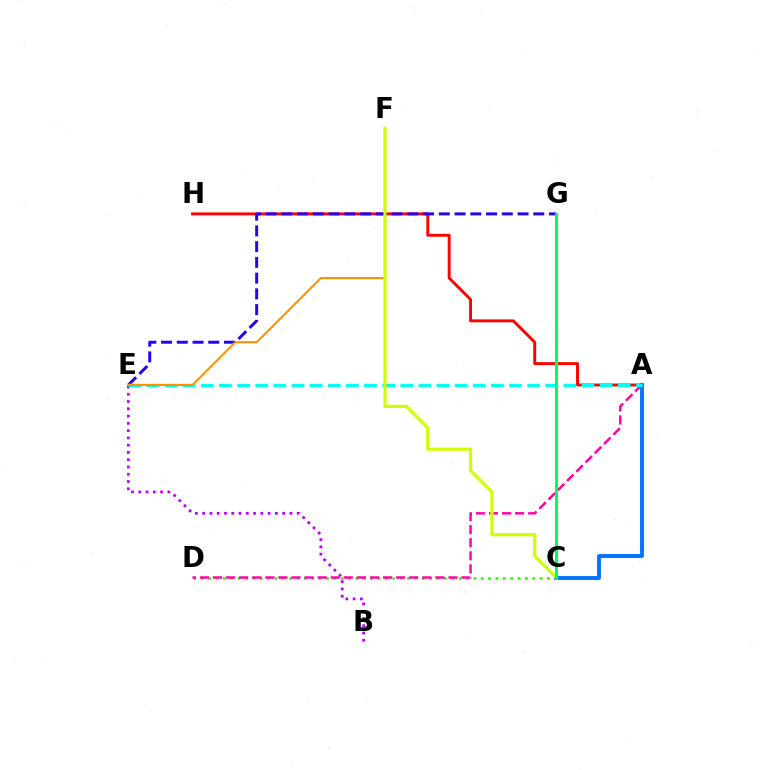{('B', 'E'): [{'color': '#b900ff', 'line_style': 'dotted', 'thickness': 1.98}], ('C', 'D'): [{'color': '#3dff00', 'line_style': 'dotted', 'thickness': 2.0}], ('A', 'H'): [{'color': '#ff0000', 'line_style': 'solid', 'thickness': 2.09}], ('A', 'D'): [{'color': '#ff00ac', 'line_style': 'dashed', 'thickness': 1.78}], ('A', 'C'): [{'color': '#0074ff', 'line_style': 'solid', 'thickness': 2.79}], ('E', 'G'): [{'color': '#2500ff', 'line_style': 'dashed', 'thickness': 2.14}], ('A', 'E'): [{'color': '#00fff6', 'line_style': 'dashed', 'thickness': 2.46}], ('E', 'F'): [{'color': '#ff9400', 'line_style': 'solid', 'thickness': 1.54}], ('C', 'F'): [{'color': '#d1ff00', 'line_style': 'solid', 'thickness': 2.29}], ('C', 'G'): [{'color': '#00ff5c', 'line_style': 'solid', 'thickness': 2.18}]}